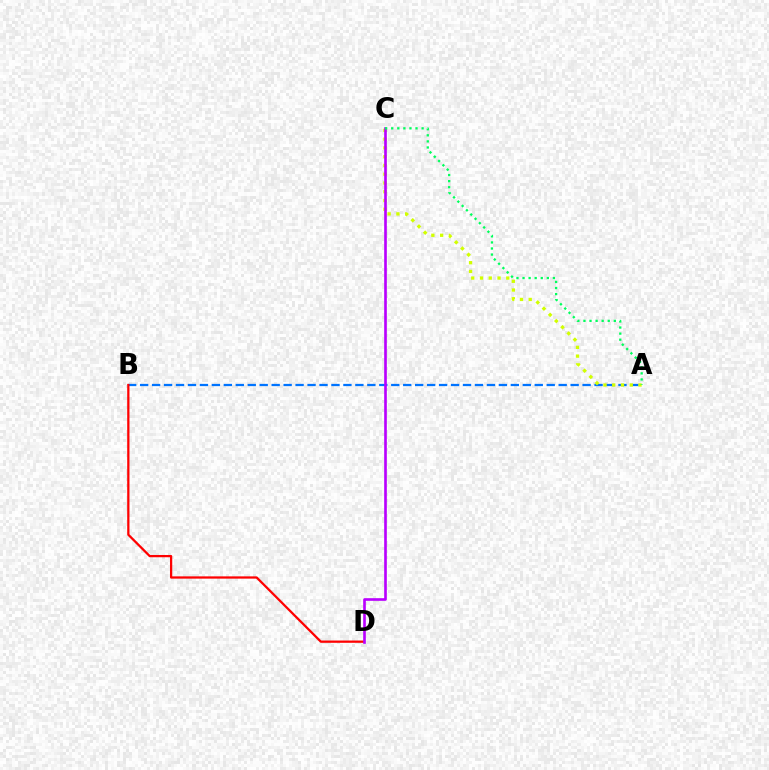{('A', 'B'): [{'color': '#0074ff', 'line_style': 'dashed', 'thickness': 1.62}], ('A', 'C'): [{'color': '#d1ff00', 'line_style': 'dotted', 'thickness': 2.38}, {'color': '#00ff5c', 'line_style': 'dotted', 'thickness': 1.65}], ('B', 'D'): [{'color': '#ff0000', 'line_style': 'solid', 'thickness': 1.63}], ('C', 'D'): [{'color': '#b900ff', 'line_style': 'solid', 'thickness': 1.91}]}